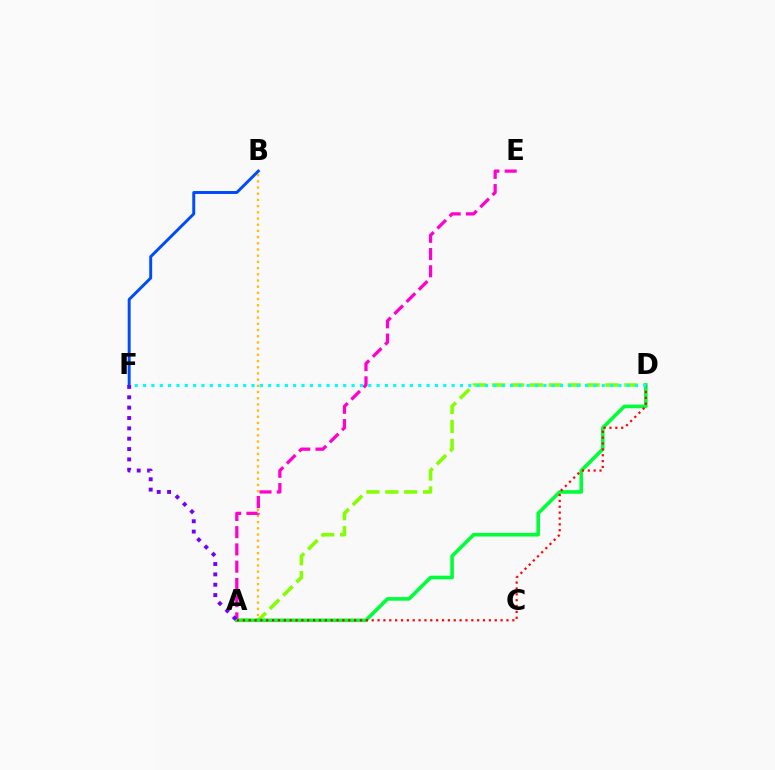{('A', 'B'): [{'color': '#ffbd00', 'line_style': 'dotted', 'thickness': 1.68}], ('A', 'D'): [{'color': '#84ff00', 'line_style': 'dashed', 'thickness': 2.56}, {'color': '#00ff39', 'line_style': 'solid', 'thickness': 2.6}, {'color': '#ff0000', 'line_style': 'dotted', 'thickness': 1.59}], ('A', 'E'): [{'color': '#ff00cf', 'line_style': 'dashed', 'thickness': 2.34}], ('B', 'F'): [{'color': '#004bff', 'line_style': 'solid', 'thickness': 2.12}], ('A', 'F'): [{'color': '#7200ff', 'line_style': 'dotted', 'thickness': 2.81}], ('D', 'F'): [{'color': '#00fff6', 'line_style': 'dotted', 'thickness': 2.27}]}